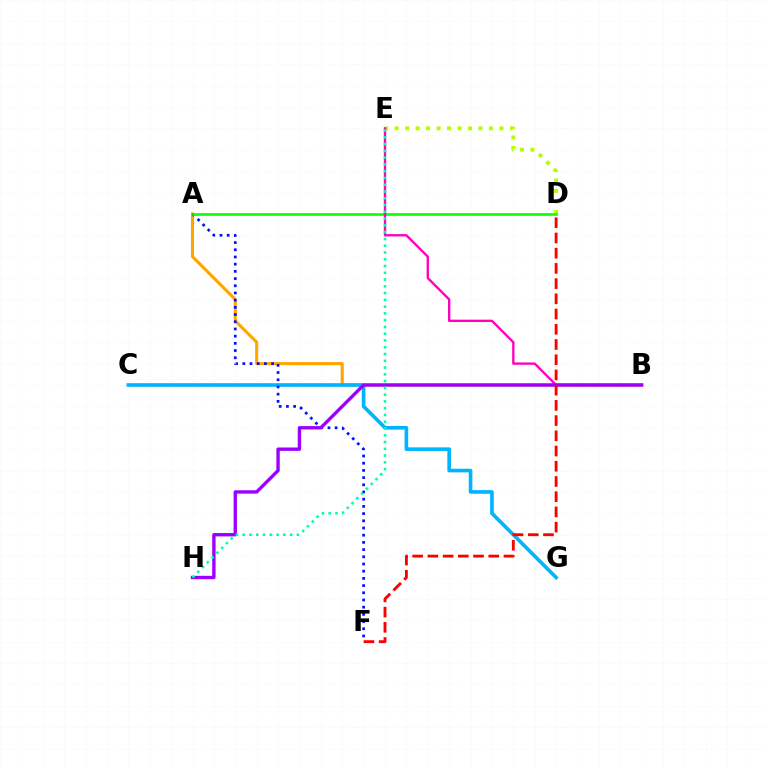{('D', 'E'): [{'color': '#b3ff00', 'line_style': 'dotted', 'thickness': 2.85}], ('A', 'B'): [{'color': '#ffa500', 'line_style': 'solid', 'thickness': 2.22}], ('C', 'G'): [{'color': '#00b5ff', 'line_style': 'solid', 'thickness': 2.61}], ('A', 'F'): [{'color': '#0010ff', 'line_style': 'dotted', 'thickness': 1.96}], ('A', 'D'): [{'color': '#08ff00', 'line_style': 'solid', 'thickness': 1.87}], ('B', 'E'): [{'color': '#ff00bd', 'line_style': 'solid', 'thickness': 1.69}], ('B', 'H'): [{'color': '#9b00ff', 'line_style': 'solid', 'thickness': 2.42}], ('E', 'H'): [{'color': '#00ff9d', 'line_style': 'dotted', 'thickness': 1.84}], ('D', 'F'): [{'color': '#ff0000', 'line_style': 'dashed', 'thickness': 2.07}]}